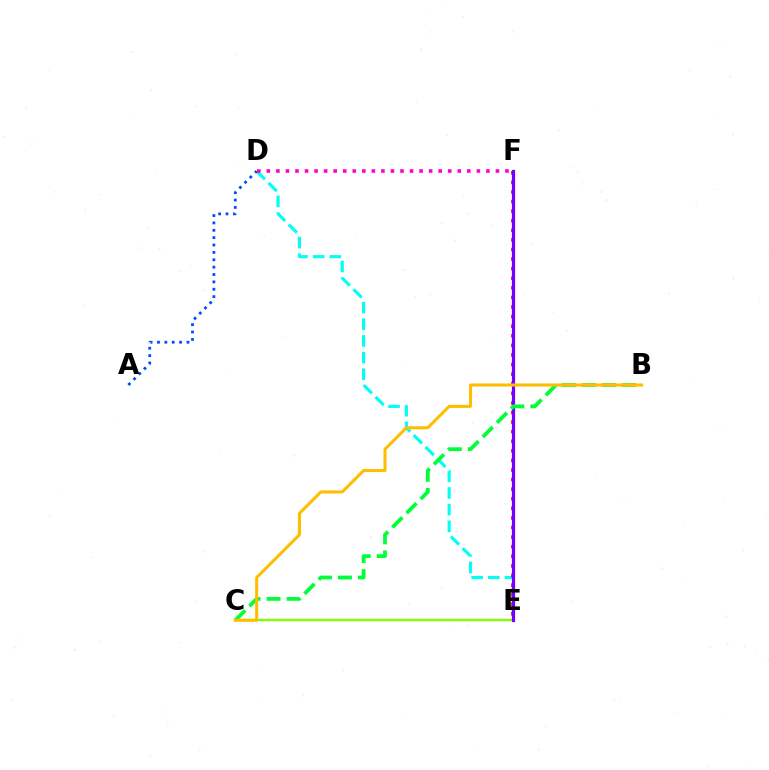{('D', 'E'): [{'color': '#00fff6', 'line_style': 'dashed', 'thickness': 2.26}], ('C', 'E'): [{'color': '#84ff00', 'line_style': 'solid', 'thickness': 1.69}], ('A', 'D'): [{'color': '#004bff', 'line_style': 'dotted', 'thickness': 2.0}], ('D', 'F'): [{'color': '#ff00cf', 'line_style': 'dotted', 'thickness': 2.59}], ('E', 'F'): [{'color': '#ff0000', 'line_style': 'dotted', 'thickness': 2.6}, {'color': '#7200ff', 'line_style': 'solid', 'thickness': 2.32}], ('B', 'C'): [{'color': '#00ff39', 'line_style': 'dashed', 'thickness': 2.73}, {'color': '#ffbd00', 'line_style': 'solid', 'thickness': 2.18}]}